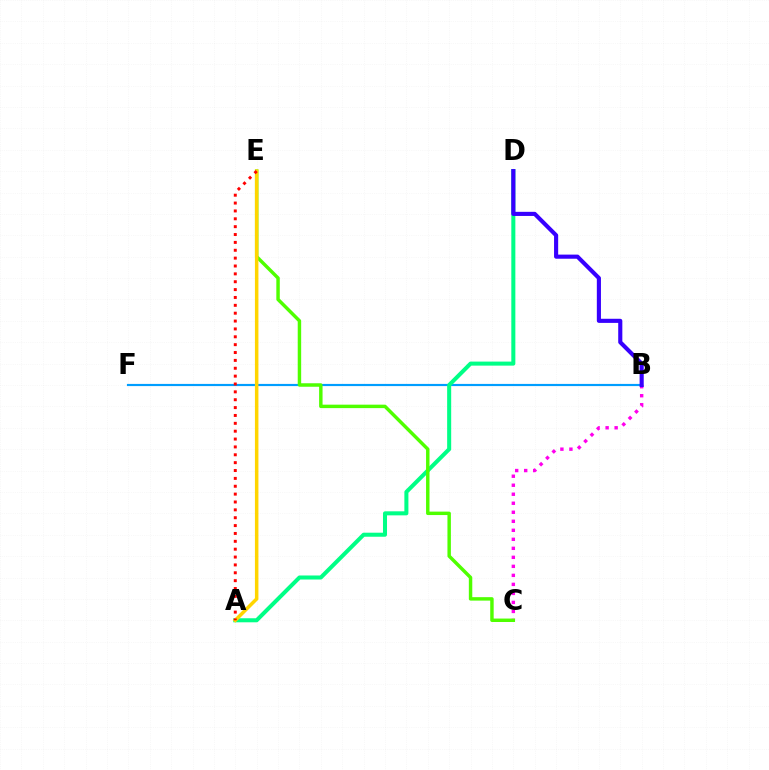{('B', 'F'): [{'color': '#009eff', 'line_style': 'solid', 'thickness': 1.56}], ('B', 'C'): [{'color': '#ff00ed', 'line_style': 'dotted', 'thickness': 2.45}], ('A', 'D'): [{'color': '#00ff86', 'line_style': 'solid', 'thickness': 2.91}], ('C', 'E'): [{'color': '#4fff00', 'line_style': 'solid', 'thickness': 2.48}], ('B', 'D'): [{'color': '#3700ff', 'line_style': 'solid', 'thickness': 2.97}], ('A', 'E'): [{'color': '#ffd500', 'line_style': 'solid', 'thickness': 2.52}, {'color': '#ff0000', 'line_style': 'dotted', 'thickness': 2.14}]}